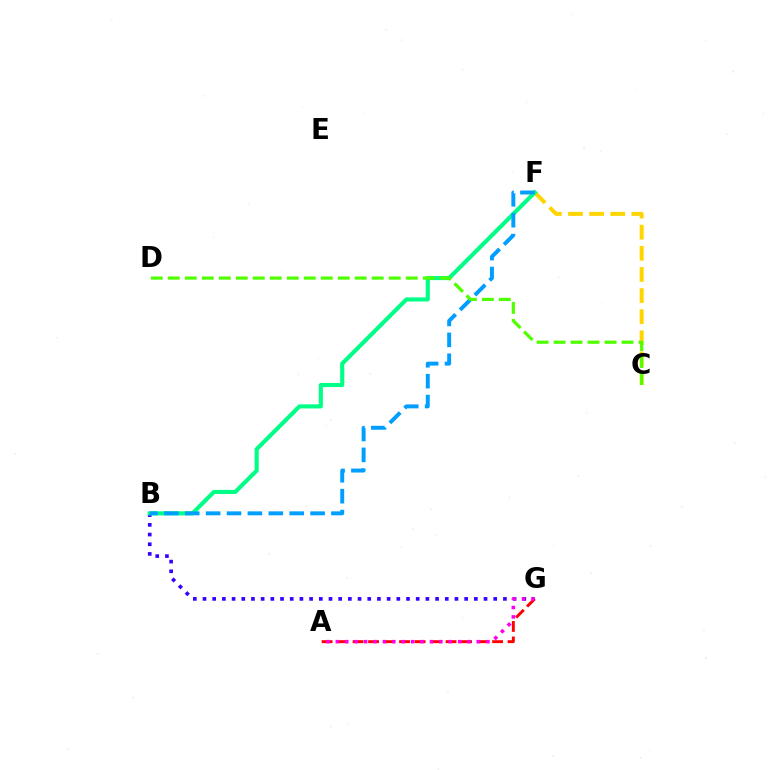{('B', 'G'): [{'color': '#3700ff', 'line_style': 'dotted', 'thickness': 2.63}], ('C', 'F'): [{'color': '#ffd500', 'line_style': 'dashed', 'thickness': 2.87}], ('B', 'F'): [{'color': '#00ff86', 'line_style': 'solid', 'thickness': 2.96}, {'color': '#009eff', 'line_style': 'dashed', 'thickness': 2.84}], ('A', 'G'): [{'color': '#ff0000', 'line_style': 'dashed', 'thickness': 2.11}, {'color': '#ff00ed', 'line_style': 'dotted', 'thickness': 2.56}], ('C', 'D'): [{'color': '#4fff00', 'line_style': 'dashed', 'thickness': 2.31}]}